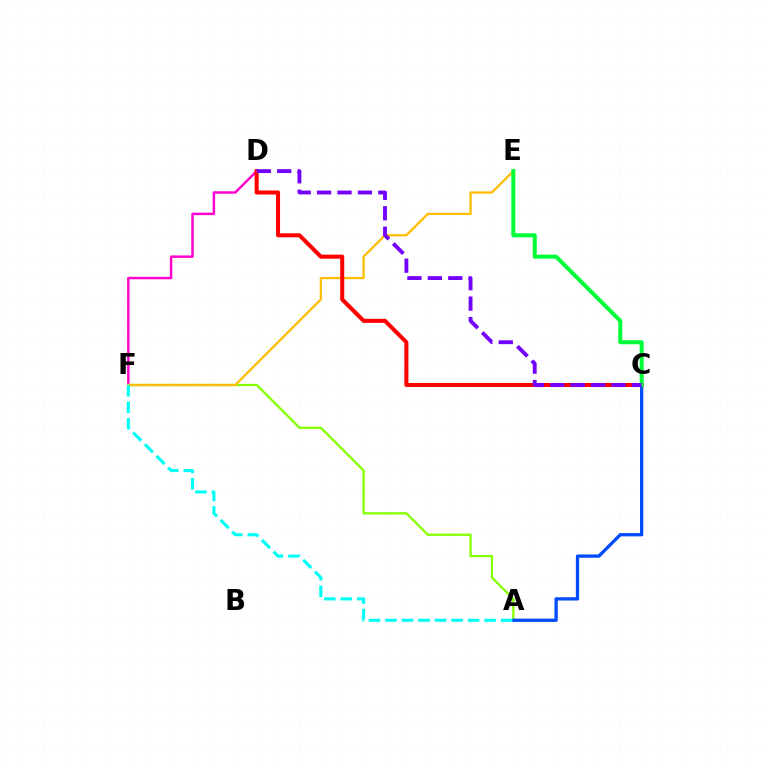{('D', 'F'): [{'color': '#ff00cf', 'line_style': 'solid', 'thickness': 1.77}], ('A', 'F'): [{'color': '#84ff00', 'line_style': 'solid', 'thickness': 1.64}, {'color': '#00fff6', 'line_style': 'dashed', 'thickness': 2.24}], ('A', 'C'): [{'color': '#004bff', 'line_style': 'solid', 'thickness': 2.36}], ('E', 'F'): [{'color': '#ffbd00', 'line_style': 'solid', 'thickness': 1.63}], ('C', 'D'): [{'color': '#ff0000', 'line_style': 'solid', 'thickness': 2.91}, {'color': '#7200ff', 'line_style': 'dashed', 'thickness': 2.77}], ('C', 'E'): [{'color': '#00ff39', 'line_style': 'solid', 'thickness': 2.9}]}